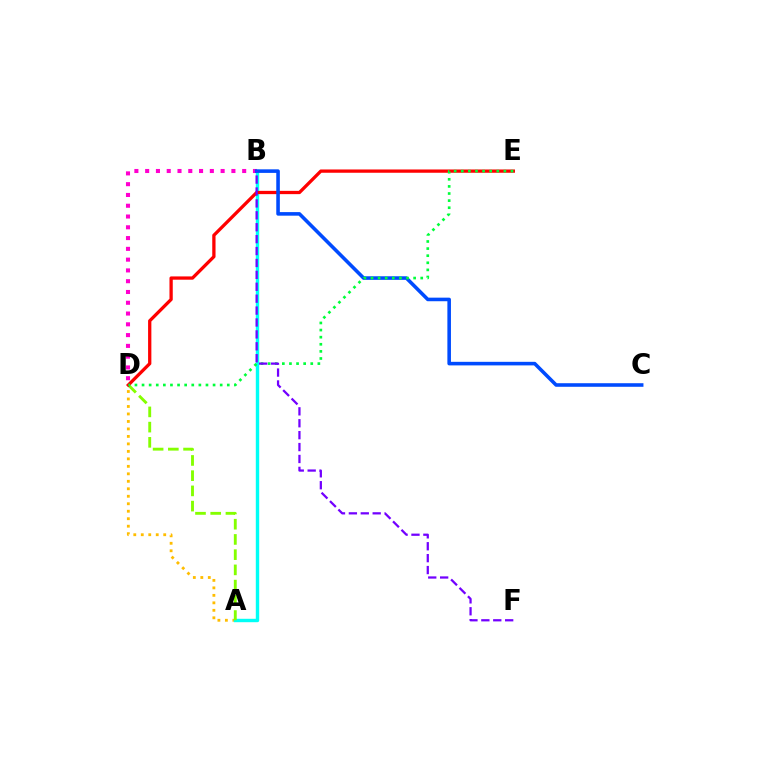{('A', 'D'): [{'color': '#ffbd00', 'line_style': 'dotted', 'thickness': 2.03}, {'color': '#84ff00', 'line_style': 'dashed', 'thickness': 2.07}], ('A', 'B'): [{'color': '#00fff6', 'line_style': 'solid', 'thickness': 2.45}], ('B', 'D'): [{'color': '#ff00cf', 'line_style': 'dotted', 'thickness': 2.93}], ('D', 'E'): [{'color': '#ff0000', 'line_style': 'solid', 'thickness': 2.36}, {'color': '#00ff39', 'line_style': 'dotted', 'thickness': 1.93}], ('B', 'C'): [{'color': '#004bff', 'line_style': 'solid', 'thickness': 2.57}], ('B', 'F'): [{'color': '#7200ff', 'line_style': 'dashed', 'thickness': 1.62}]}